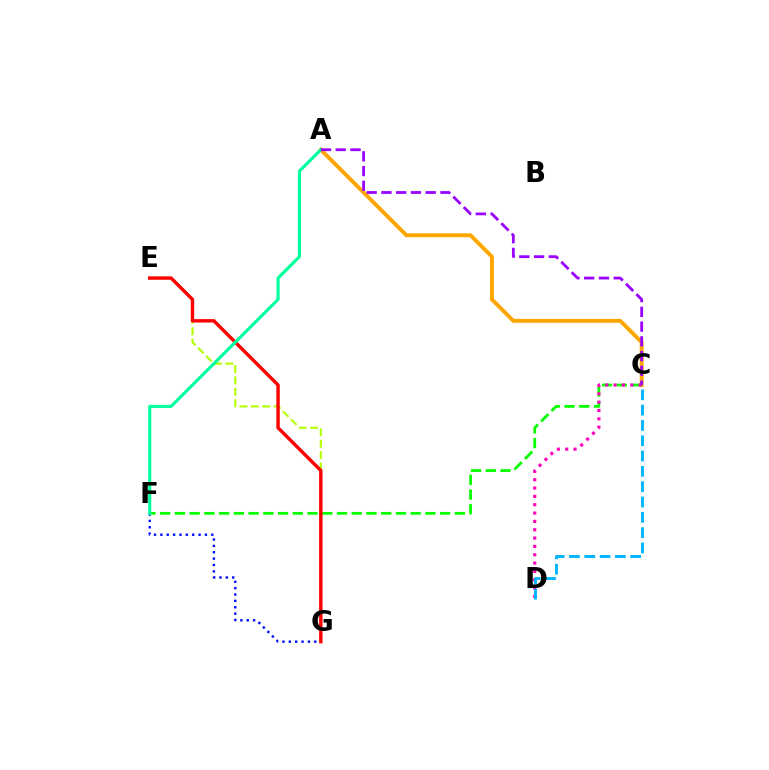{('A', 'C'): [{'color': '#ffa500', 'line_style': 'solid', 'thickness': 2.8}, {'color': '#9b00ff', 'line_style': 'dashed', 'thickness': 2.0}], ('F', 'G'): [{'color': '#0010ff', 'line_style': 'dotted', 'thickness': 1.73}], ('E', 'G'): [{'color': '#b3ff00', 'line_style': 'dashed', 'thickness': 1.54}, {'color': '#ff0000', 'line_style': 'solid', 'thickness': 2.46}], ('C', 'F'): [{'color': '#08ff00', 'line_style': 'dashed', 'thickness': 2.0}], ('C', 'D'): [{'color': '#ff00bd', 'line_style': 'dotted', 'thickness': 2.26}, {'color': '#00b5ff', 'line_style': 'dashed', 'thickness': 2.08}], ('A', 'F'): [{'color': '#00ff9d', 'line_style': 'solid', 'thickness': 2.24}]}